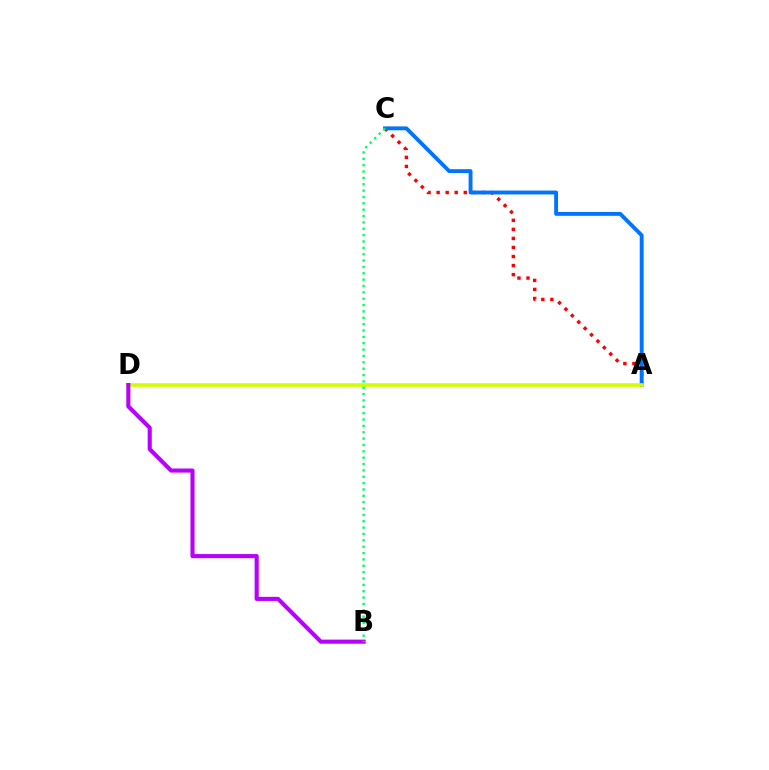{('A', 'C'): [{'color': '#ff0000', 'line_style': 'dotted', 'thickness': 2.46}, {'color': '#0074ff', 'line_style': 'solid', 'thickness': 2.8}], ('A', 'D'): [{'color': '#d1ff00', 'line_style': 'solid', 'thickness': 2.61}], ('B', 'D'): [{'color': '#b900ff', 'line_style': 'solid', 'thickness': 2.95}], ('B', 'C'): [{'color': '#00ff5c', 'line_style': 'dotted', 'thickness': 1.73}]}